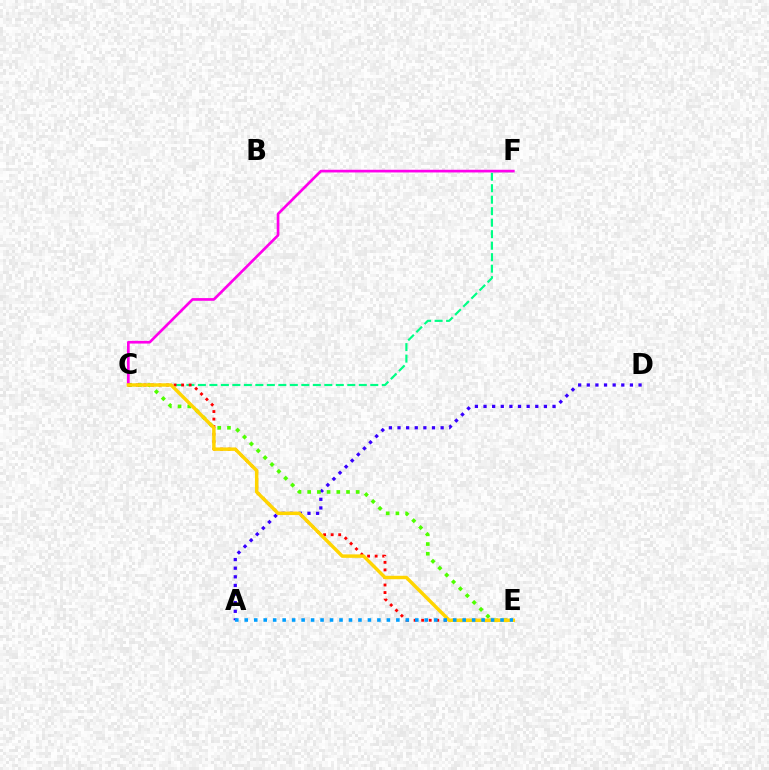{('C', 'F'): [{'color': '#00ff86', 'line_style': 'dashed', 'thickness': 1.56}, {'color': '#ff00ed', 'line_style': 'solid', 'thickness': 1.93}], ('A', 'D'): [{'color': '#3700ff', 'line_style': 'dotted', 'thickness': 2.34}], ('C', 'E'): [{'color': '#4fff00', 'line_style': 'dotted', 'thickness': 2.64}, {'color': '#ff0000', 'line_style': 'dotted', 'thickness': 2.05}, {'color': '#ffd500', 'line_style': 'solid', 'thickness': 2.48}], ('A', 'E'): [{'color': '#009eff', 'line_style': 'dotted', 'thickness': 2.57}]}